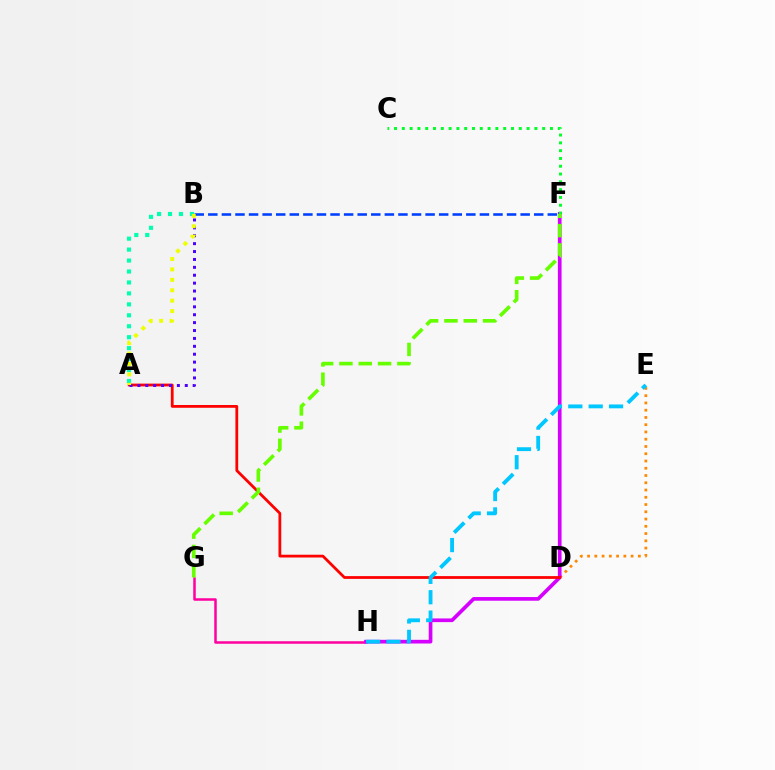{('G', 'H'): [{'color': '#ff00a0', 'line_style': 'solid', 'thickness': 1.8}], ('D', 'E'): [{'color': '#ff8800', 'line_style': 'dotted', 'thickness': 1.97}], ('F', 'H'): [{'color': '#d600ff', 'line_style': 'solid', 'thickness': 2.65}], ('A', 'D'): [{'color': '#ff0000', 'line_style': 'solid', 'thickness': 2.0}], ('B', 'F'): [{'color': '#003fff', 'line_style': 'dashed', 'thickness': 1.84}], ('A', 'B'): [{'color': '#4f00ff', 'line_style': 'dotted', 'thickness': 2.15}, {'color': '#00ffaf', 'line_style': 'dotted', 'thickness': 2.97}, {'color': '#eeff00', 'line_style': 'dotted', 'thickness': 2.83}], ('C', 'F'): [{'color': '#00ff27', 'line_style': 'dotted', 'thickness': 2.12}], ('F', 'G'): [{'color': '#66ff00', 'line_style': 'dashed', 'thickness': 2.62}], ('E', 'H'): [{'color': '#00c7ff', 'line_style': 'dashed', 'thickness': 2.77}]}